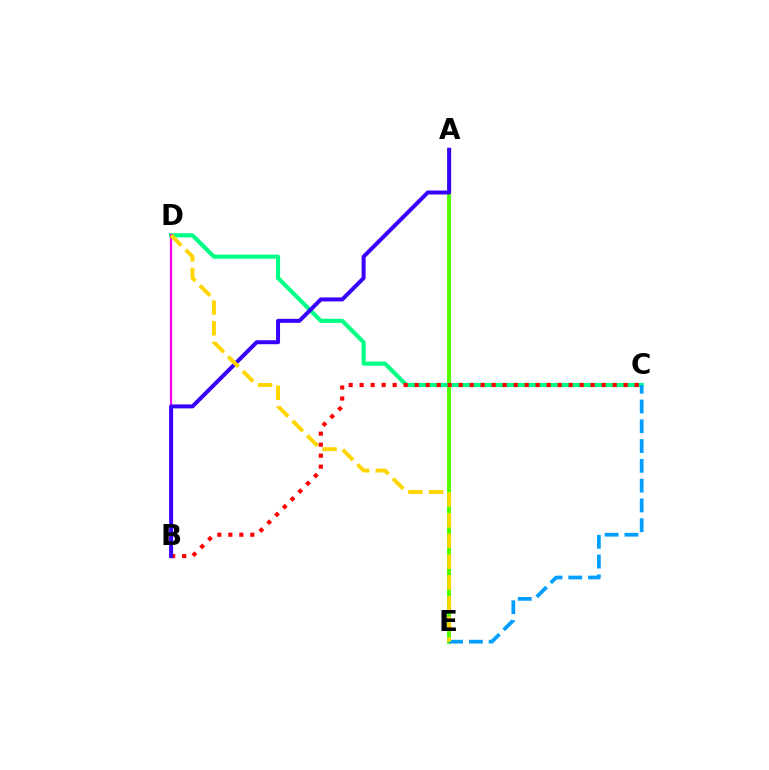{('A', 'E'): [{'color': '#4fff00', 'line_style': 'solid', 'thickness': 2.82}], ('C', 'D'): [{'color': '#00ff86', 'line_style': 'solid', 'thickness': 2.96}], ('B', 'D'): [{'color': '#ff00ed', 'line_style': 'solid', 'thickness': 1.63}], ('B', 'C'): [{'color': '#ff0000', 'line_style': 'dotted', 'thickness': 2.99}], ('C', 'E'): [{'color': '#009eff', 'line_style': 'dashed', 'thickness': 2.69}], ('A', 'B'): [{'color': '#3700ff', 'line_style': 'solid', 'thickness': 2.86}], ('D', 'E'): [{'color': '#ffd500', 'line_style': 'dashed', 'thickness': 2.81}]}